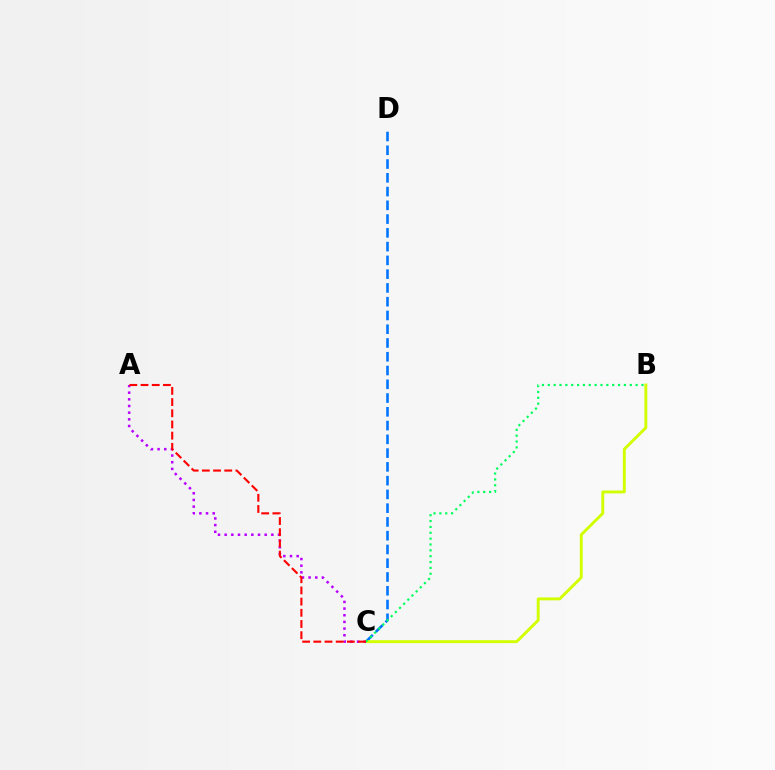{('C', 'D'): [{'color': '#0074ff', 'line_style': 'dashed', 'thickness': 1.87}], ('B', 'C'): [{'color': '#d1ff00', 'line_style': 'solid', 'thickness': 2.08}, {'color': '#00ff5c', 'line_style': 'dotted', 'thickness': 1.59}], ('A', 'C'): [{'color': '#b900ff', 'line_style': 'dotted', 'thickness': 1.81}, {'color': '#ff0000', 'line_style': 'dashed', 'thickness': 1.52}]}